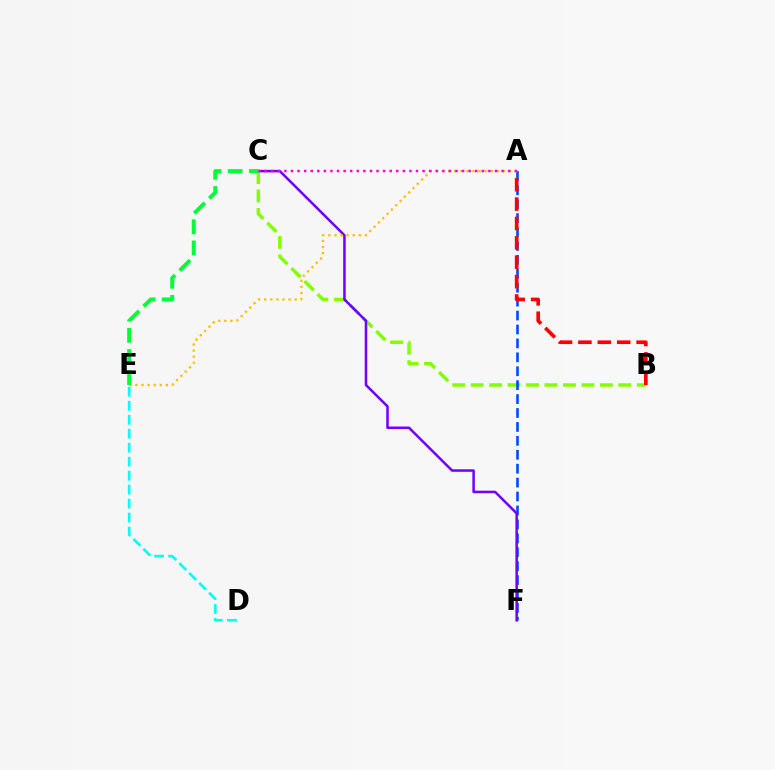{('B', 'C'): [{'color': '#84ff00', 'line_style': 'dashed', 'thickness': 2.51}], ('A', 'F'): [{'color': '#004bff', 'line_style': 'dashed', 'thickness': 1.89}], ('A', 'B'): [{'color': '#ff0000', 'line_style': 'dashed', 'thickness': 2.63}], ('C', 'F'): [{'color': '#7200ff', 'line_style': 'solid', 'thickness': 1.82}], ('D', 'E'): [{'color': '#00fff6', 'line_style': 'dashed', 'thickness': 1.9}], ('A', 'E'): [{'color': '#ffbd00', 'line_style': 'dotted', 'thickness': 1.66}], ('A', 'C'): [{'color': '#ff00cf', 'line_style': 'dotted', 'thickness': 1.79}], ('C', 'E'): [{'color': '#00ff39', 'line_style': 'dashed', 'thickness': 2.87}]}